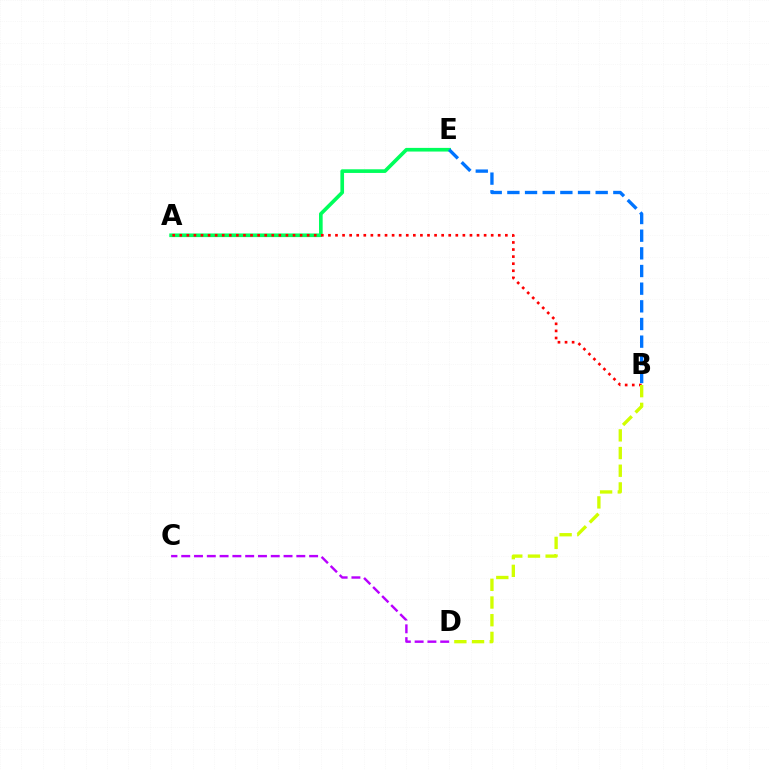{('A', 'E'): [{'color': '#00ff5c', 'line_style': 'solid', 'thickness': 2.63}], ('C', 'D'): [{'color': '#b900ff', 'line_style': 'dashed', 'thickness': 1.74}], ('A', 'B'): [{'color': '#ff0000', 'line_style': 'dotted', 'thickness': 1.92}], ('B', 'D'): [{'color': '#d1ff00', 'line_style': 'dashed', 'thickness': 2.4}], ('B', 'E'): [{'color': '#0074ff', 'line_style': 'dashed', 'thickness': 2.4}]}